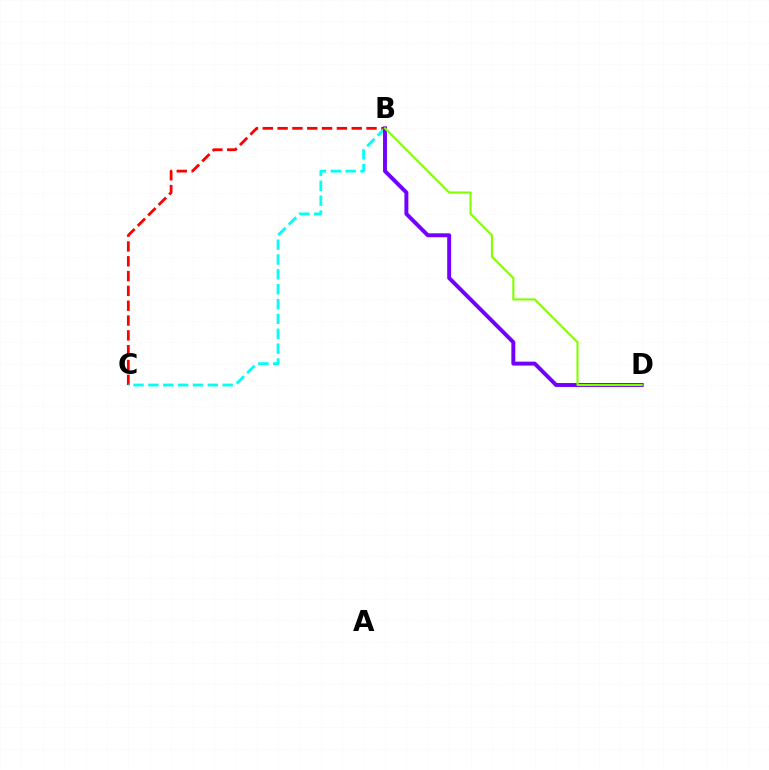{('B', 'C'): [{'color': '#ff0000', 'line_style': 'dashed', 'thickness': 2.01}, {'color': '#00fff6', 'line_style': 'dashed', 'thickness': 2.02}], ('B', 'D'): [{'color': '#7200ff', 'line_style': 'solid', 'thickness': 2.83}, {'color': '#84ff00', 'line_style': 'solid', 'thickness': 1.53}]}